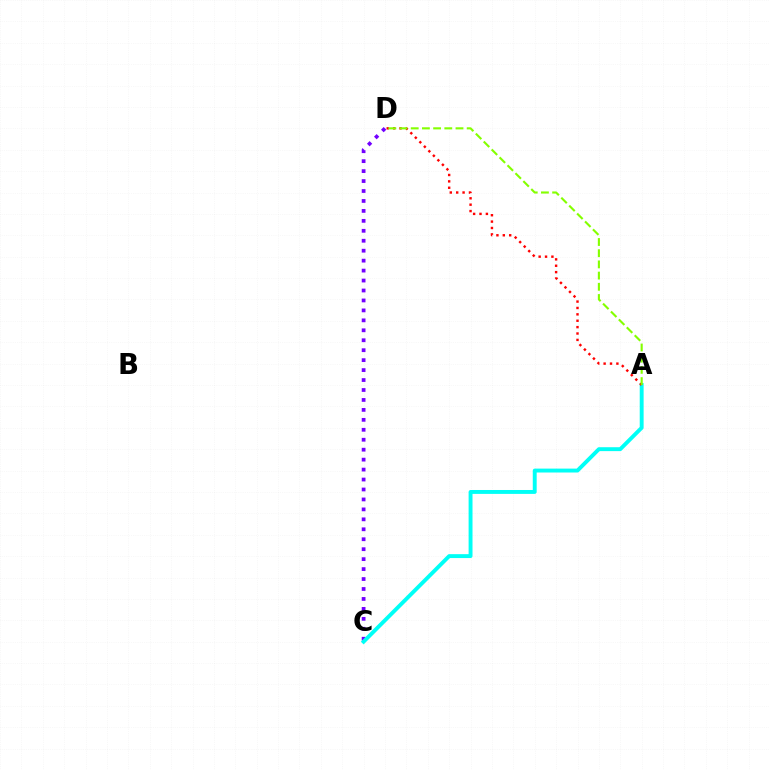{('C', 'D'): [{'color': '#7200ff', 'line_style': 'dotted', 'thickness': 2.7}], ('A', 'C'): [{'color': '#00fff6', 'line_style': 'solid', 'thickness': 2.81}], ('A', 'D'): [{'color': '#ff0000', 'line_style': 'dotted', 'thickness': 1.73}, {'color': '#84ff00', 'line_style': 'dashed', 'thickness': 1.52}]}